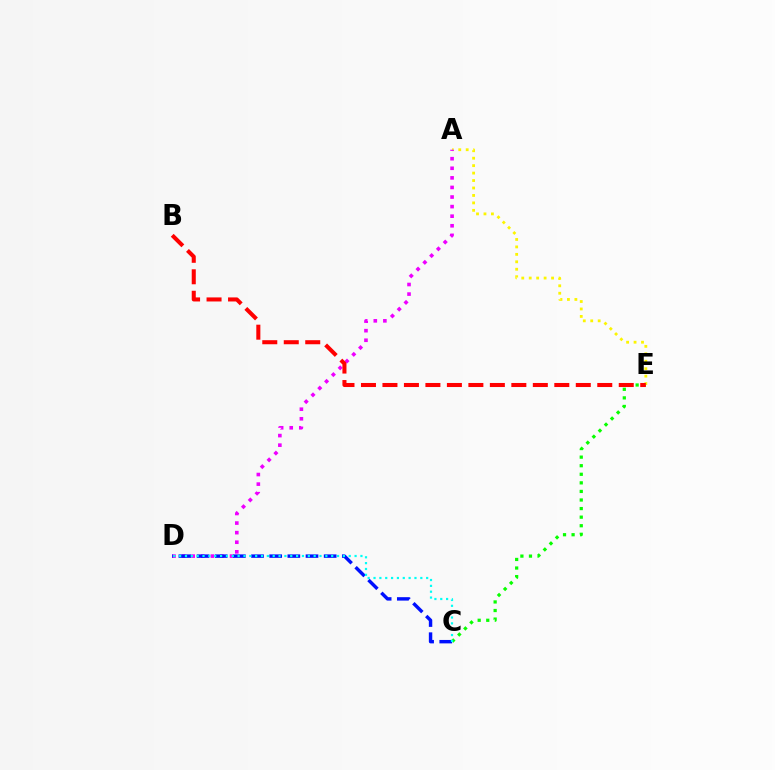{('C', 'E'): [{'color': '#08ff00', 'line_style': 'dotted', 'thickness': 2.33}], ('A', 'E'): [{'color': '#fcf500', 'line_style': 'dotted', 'thickness': 2.02}], ('A', 'D'): [{'color': '#ee00ff', 'line_style': 'dotted', 'thickness': 2.6}], ('C', 'D'): [{'color': '#0010ff', 'line_style': 'dashed', 'thickness': 2.47}, {'color': '#00fff6', 'line_style': 'dotted', 'thickness': 1.59}], ('B', 'E'): [{'color': '#ff0000', 'line_style': 'dashed', 'thickness': 2.92}]}